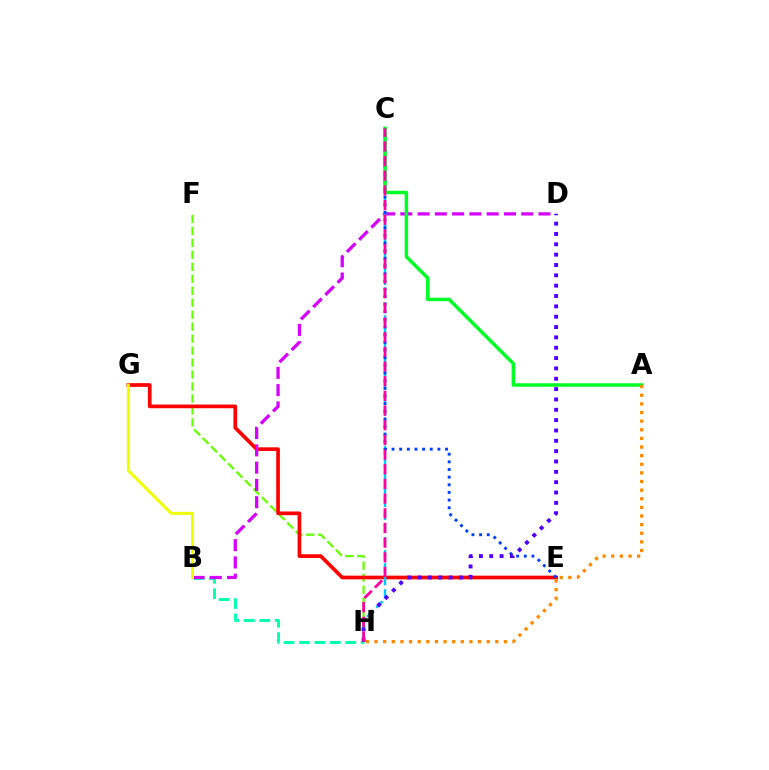{('F', 'H'): [{'color': '#66ff00', 'line_style': 'dashed', 'thickness': 1.63}], ('E', 'G'): [{'color': '#ff0000', 'line_style': 'solid', 'thickness': 2.66}], ('B', 'H'): [{'color': '#00ffaf', 'line_style': 'dashed', 'thickness': 2.09}], ('B', 'D'): [{'color': '#d600ff', 'line_style': 'dashed', 'thickness': 2.35}], ('C', 'H'): [{'color': '#00c7ff', 'line_style': 'dashed', 'thickness': 1.77}, {'color': '#ff00a0', 'line_style': 'dashed', 'thickness': 1.99}], ('C', 'E'): [{'color': '#003fff', 'line_style': 'dotted', 'thickness': 2.08}], ('A', 'C'): [{'color': '#00ff27', 'line_style': 'solid', 'thickness': 2.5}], ('A', 'H'): [{'color': '#ff8800', 'line_style': 'dotted', 'thickness': 2.34}], ('B', 'G'): [{'color': '#eeff00', 'line_style': 'solid', 'thickness': 2.15}], ('D', 'H'): [{'color': '#4f00ff', 'line_style': 'dotted', 'thickness': 2.81}]}